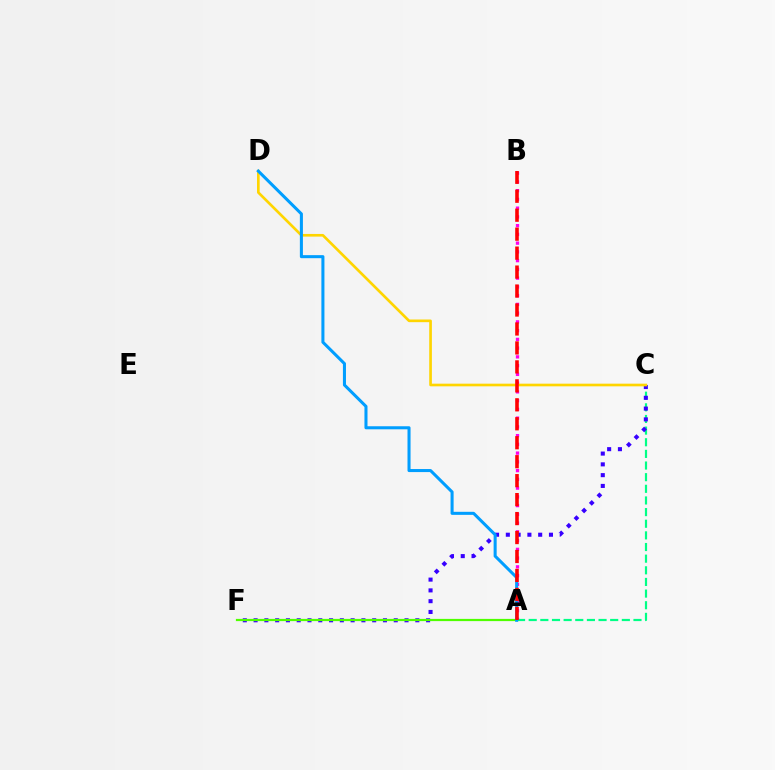{('A', 'B'): [{'color': '#ff00ed', 'line_style': 'dotted', 'thickness': 2.38}, {'color': '#ff0000', 'line_style': 'dashed', 'thickness': 2.58}], ('A', 'C'): [{'color': '#00ff86', 'line_style': 'dashed', 'thickness': 1.58}], ('C', 'F'): [{'color': '#3700ff', 'line_style': 'dotted', 'thickness': 2.93}], ('A', 'F'): [{'color': '#4fff00', 'line_style': 'solid', 'thickness': 1.6}], ('C', 'D'): [{'color': '#ffd500', 'line_style': 'solid', 'thickness': 1.91}], ('A', 'D'): [{'color': '#009eff', 'line_style': 'solid', 'thickness': 2.19}]}